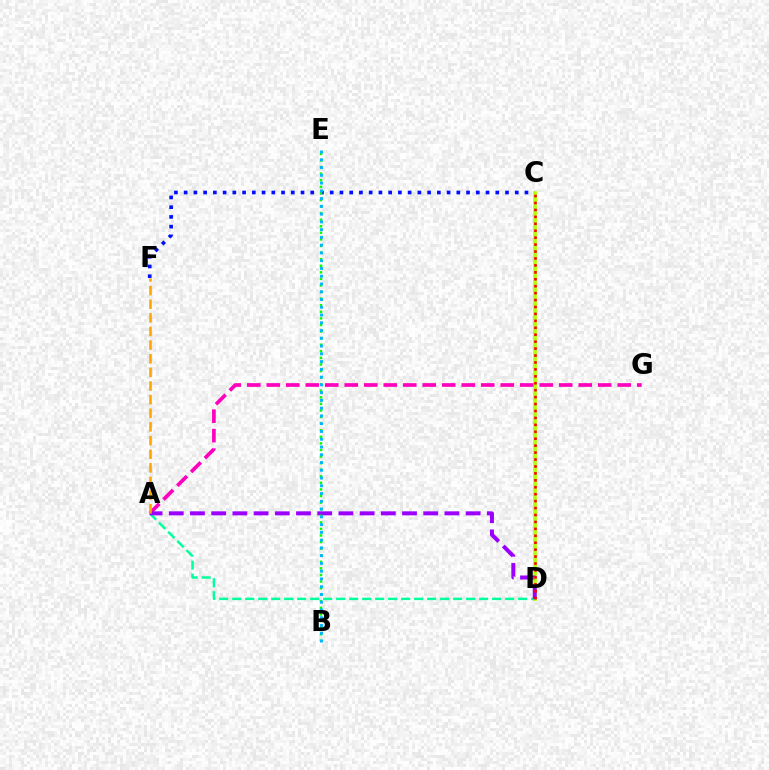{('C', 'F'): [{'color': '#0010ff', 'line_style': 'dotted', 'thickness': 2.65}], ('C', 'D'): [{'color': '#b3ff00', 'line_style': 'solid', 'thickness': 2.64}, {'color': '#ff0000', 'line_style': 'dotted', 'thickness': 1.88}], ('A', 'G'): [{'color': '#ff00bd', 'line_style': 'dashed', 'thickness': 2.65}], ('A', 'D'): [{'color': '#00ff9d', 'line_style': 'dashed', 'thickness': 1.77}, {'color': '#9b00ff', 'line_style': 'dashed', 'thickness': 2.88}], ('B', 'E'): [{'color': '#08ff00', 'line_style': 'dotted', 'thickness': 1.79}, {'color': '#00b5ff', 'line_style': 'dotted', 'thickness': 2.11}], ('A', 'F'): [{'color': '#ffa500', 'line_style': 'dashed', 'thickness': 1.85}]}